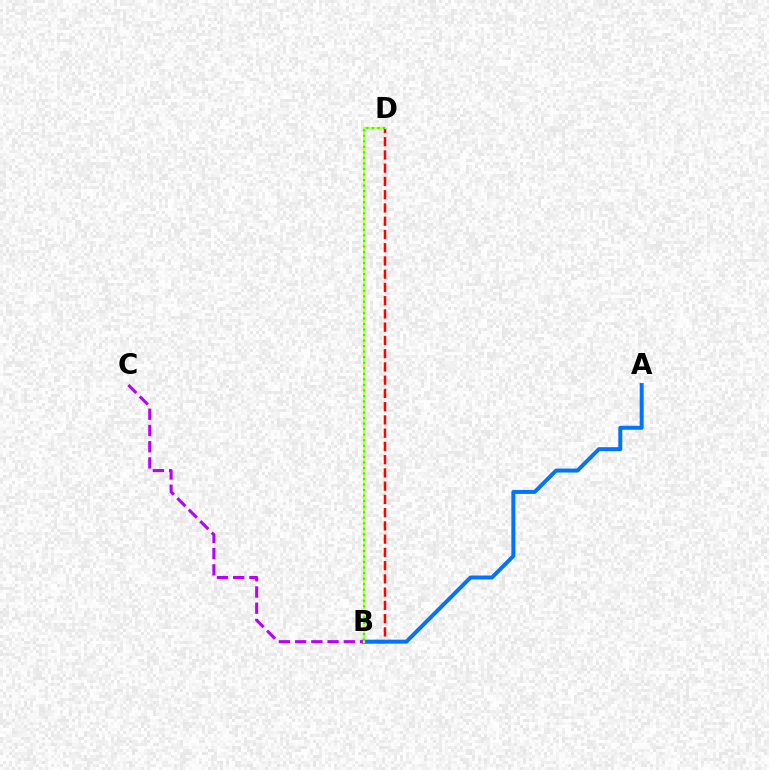{('B', 'D'): [{'color': '#ff0000', 'line_style': 'dashed', 'thickness': 1.8}, {'color': '#d1ff00', 'line_style': 'solid', 'thickness': 1.58}, {'color': '#00ff5c', 'line_style': 'dotted', 'thickness': 1.5}], ('A', 'B'): [{'color': '#0074ff', 'line_style': 'solid', 'thickness': 2.85}], ('B', 'C'): [{'color': '#b900ff', 'line_style': 'dashed', 'thickness': 2.2}]}